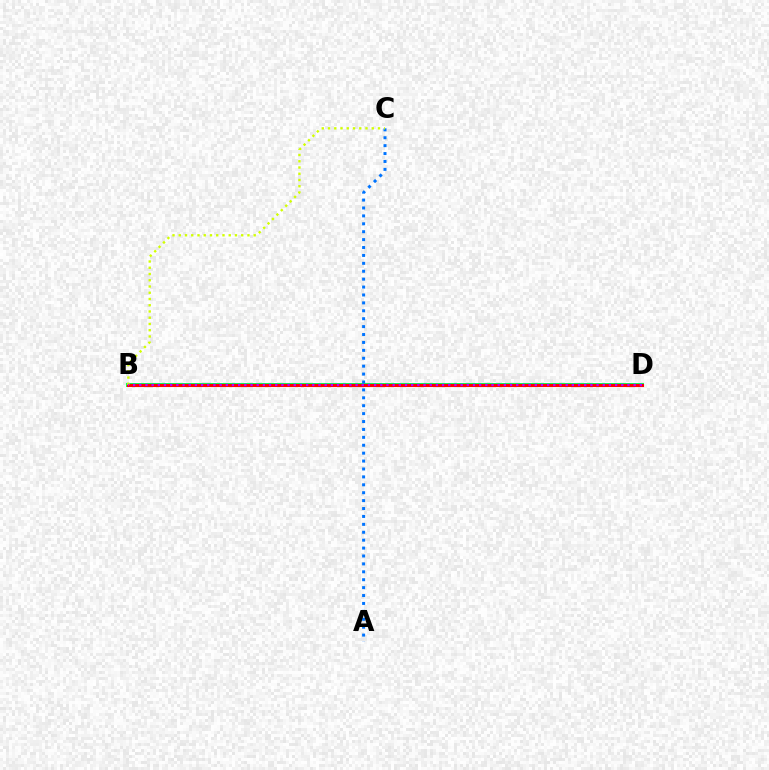{('B', 'D'): [{'color': '#00ff5c', 'line_style': 'solid', 'thickness': 2.84}, {'color': '#ff0000', 'line_style': 'solid', 'thickness': 2.22}, {'color': '#b900ff', 'line_style': 'dotted', 'thickness': 1.68}], ('A', 'C'): [{'color': '#0074ff', 'line_style': 'dotted', 'thickness': 2.15}], ('B', 'C'): [{'color': '#d1ff00', 'line_style': 'dotted', 'thickness': 1.7}]}